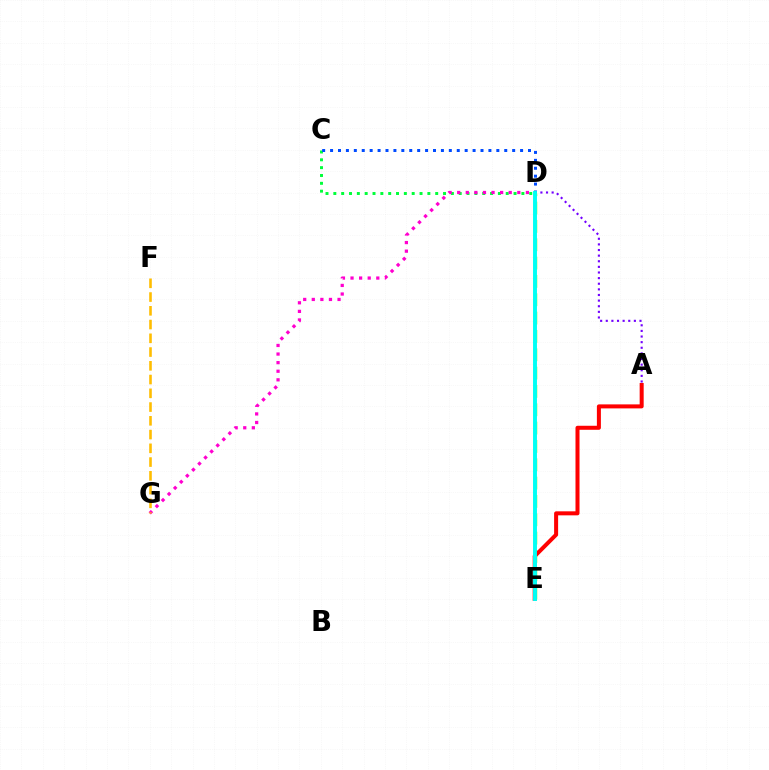{('D', 'E'): [{'color': '#84ff00', 'line_style': 'dashed', 'thickness': 2.49}, {'color': '#00fff6', 'line_style': 'solid', 'thickness': 2.82}], ('C', 'D'): [{'color': '#00ff39', 'line_style': 'dotted', 'thickness': 2.13}, {'color': '#004bff', 'line_style': 'dotted', 'thickness': 2.15}], ('D', 'G'): [{'color': '#ff00cf', 'line_style': 'dotted', 'thickness': 2.33}], ('A', 'D'): [{'color': '#7200ff', 'line_style': 'dotted', 'thickness': 1.53}], ('A', 'E'): [{'color': '#ff0000', 'line_style': 'solid', 'thickness': 2.89}], ('F', 'G'): [{'color': '#ffbd00', 'line_style': 'dashed', 'thickness': 1.87}]}